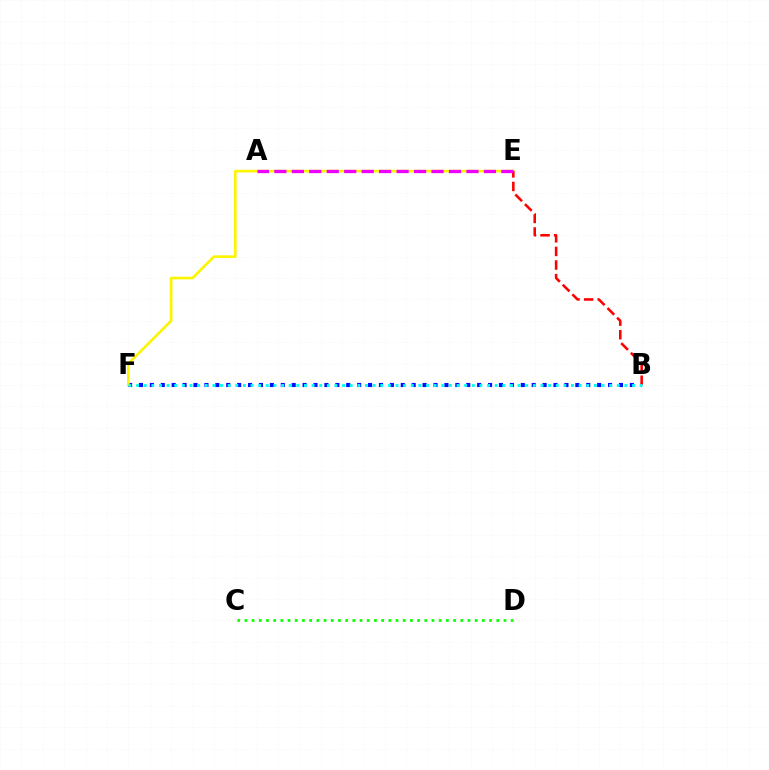{('B', 'F'): [{'color': '#0010ff', 'line_style': 'dotted', 'thickness': 2.96}, {'color': '#00fff6', 'line_style': 'dotted', 'thickness': 2.07}], ('E', 'F'): [{'color': '#fcf500', 'line_style': 'solid', 'thickness': 1.92}], ('B', 'E'): [{'color': '#ff0000', 'line_style': 'dashed', 'thickness': 1.85}], ('C', 'D'): [{'color': '#08ff00', 'line_style': 'dotted', 'thickness': 1.96}], ('A', 'E'): [{'color': '#ee00ff', 'line_style': 'dashed', 'thickness': 2.37}]}